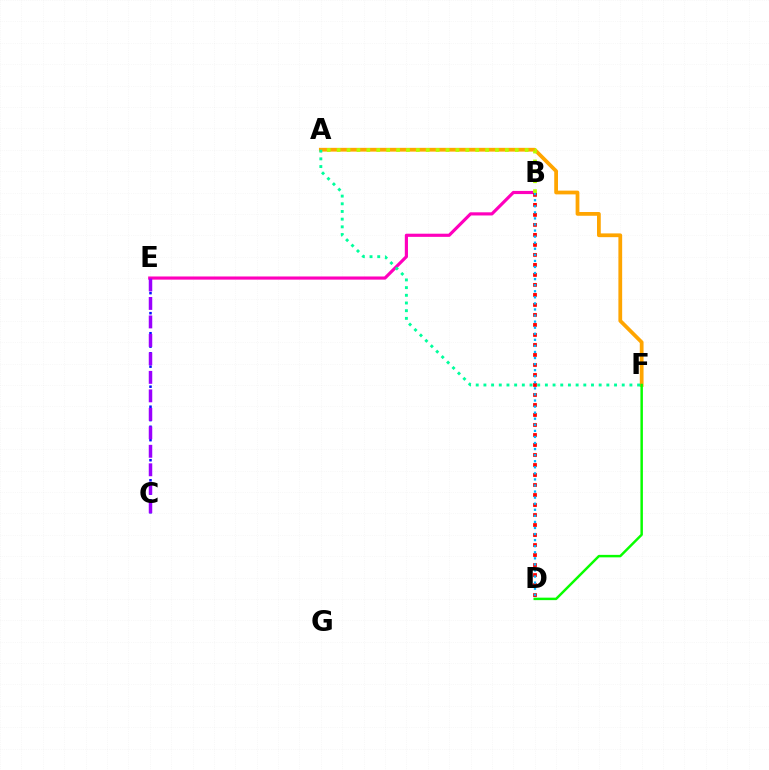{('C', 'E'): [{'color': '#0010ff', 'line_style': 'dotted', 'thickness': 1.82}, {'color': '#9b00ff', 'line_style': 'dashed', 'thickness': 2.51}], ('A', 'F'): [{'color': '#ffa500', 'line_style': 'solid', 'thickness': 2.71}, {'color': '#00ff9d', 'line_style': 'dotted', 'thickness': 2.09}], ('B', 'E'): [{'color': '#ff00bd', 'line_style': 'solid', 'thickness': 2.27}], ('D', 'F'): [{'color': '#08ff00', 'line_style': 'solid', 'thickness': 1.78}], ('B', 'D'): [{'color': '#ff0000', 'line_style': 'dotted', 'thickness': 2.72}, {'color': '#00b5ff', 'line_style': 'dotted', 'thickness': 1.65}], ('A', 'B'): [{'color': '#b3ff00', 'line_style': 'dotted', 'thickness': 2.69}]}